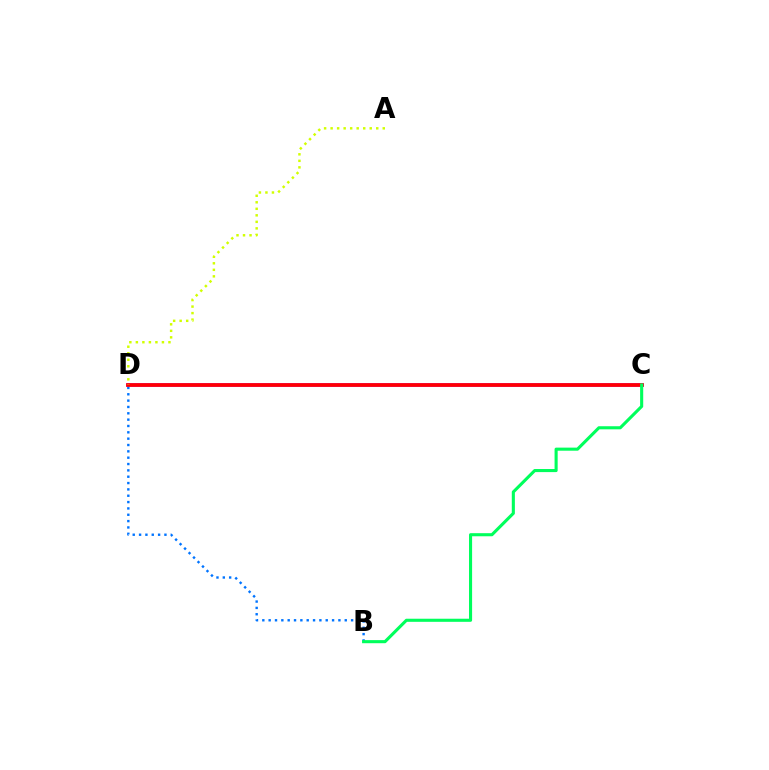{('C', 'D'): [{'color': '#b900ff', 'line_style': 'solid', 'thickness': 2.54}, {'color': '#ff0000', 'line_style': 'solid', 'thickness': 2.63}], ('B', 'D'): [{'color': '#0074ff', 'line_style': 'dotted', 'thickness': 1.72}], ('B', 'C'): [{'color': '#00ff5c', 'line_style': 'solid', 'thickness': 2.23}], ('A', 'D'): [{'color': '#d1ff00', 'line_style': 'dotted', 'thickness': 1.77}]}